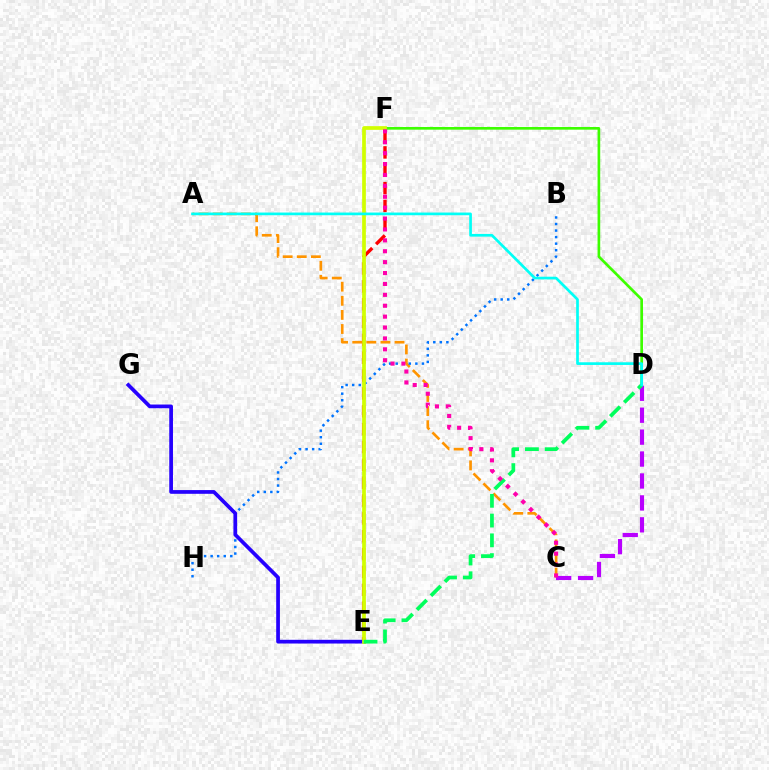{('E', 'F'): [{'color': '#ff0000', 'line_style': 'dashed', 'thickness': 2.42}, {'color': '#d1ff00', 'line_style': 'solid', 'thickness': 2.67}], ('A', 'C'): [{'color': '#ff9400', 'line_style': 'dashed', 'thickness': 1.92}], ('C', 'D'): [{'color': '#b900ff', 'line_style': 'dashed', 'thickness': 2.98}], ('D', 'F'): [{'color': '#3dff00', 'line_style': 'solid', 'thickness': 1.92}], ('B', 'H'): [{'color': '#0074ff', 'line_style': 'dotted', 'thickness': 1.78}], ('E', 'G'): [{'color': '#2500ff', 'line_style': 'solid', 'thickness': 2.68}], ('D', 'E'): [{'color': '#00ff5c', 'line_style': 'dashed', 'thickness': 2.69}], ('C', 'F'): [{'color': '#ff00ac', 'line_style': 'dotted', 'thickness': 2.96}], ('A', 'D'): [{'color': '#00fff6', 'line_style': 'solid', 'thickness': 1.94}]}